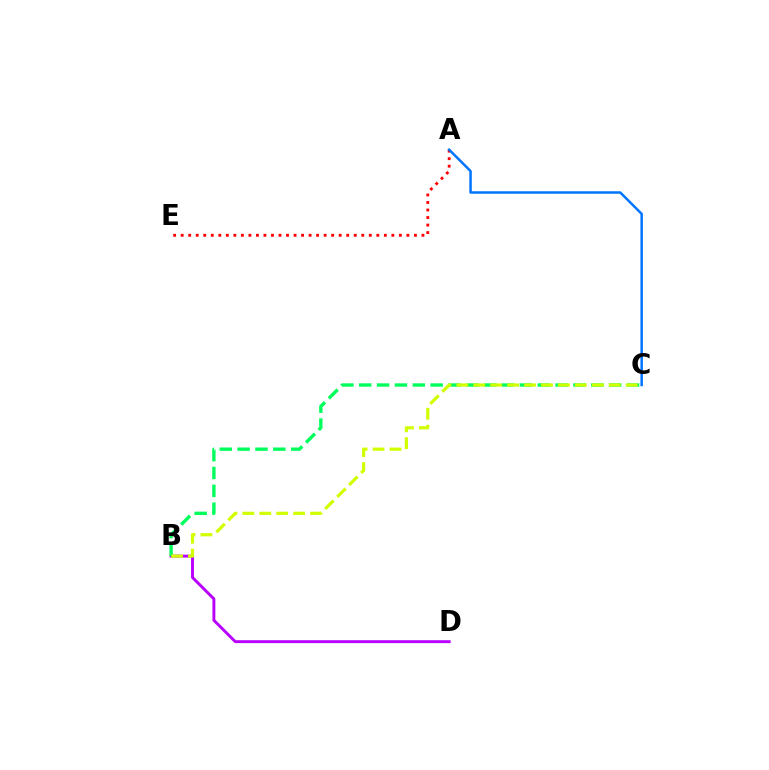{('A', 'E'): [{'color': '#ff0000', 'line_style': 'dotted', 'thickness': 2.04}], ('B', 'D'): [{'color': '#b900ff', 'line_style': 'solid', 'thickness': 2.1}], ('A', 'C'): [{'color': '#0074ff', 'line_style': 'solid', 'thickness': 1.79}], ('B', 'C'): [{'color': '#00ff5c', 'line_style': 'dashed', 'thickness': 2.43}, {'color': '#d1ff00', 'line_style': 'dashed', 'thickness': 2.3}]}